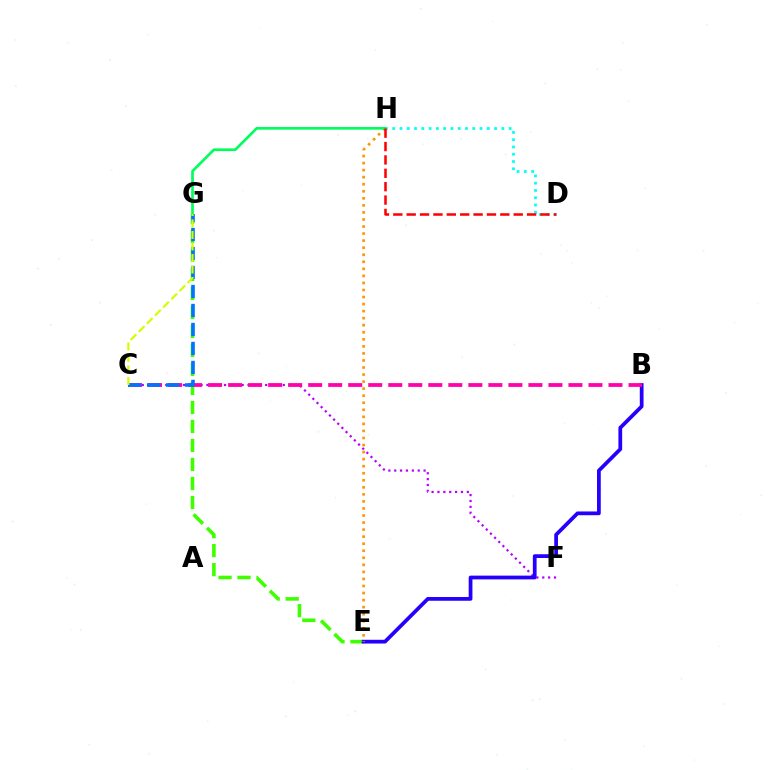{('E', 'G'): [{'color': '#3dff00', 'line_style': 'dashed', 'thickness': 2.58}], ('C', 'F'): [{'color': '#b900ff', 'line_style': 'dotted', 'thickness': 1.6}], ('B', 'E'): [{'color': '#2500ff', 'line_style': 'solid', 'thickness': 2.7}], ('D', 'H'): [{'color': '#00fff6', 'line_style': 'dotted', 'thickness': 1.98}, {'color': '#ff0000', 'line_style': 'dashed', 'thickness': 1.82}], ('B', 'C'): [{'color': '#ff00ac', 'line_style': 'dashed', 'thickness': 2.72}], ('E', 'H'): [{'color': '#ff9400', 'line_style': 'dotted', 'thickness': 1.92}], ('G', 'H'): [{'color': '#00ff5c', 'line_style': 'solid', 'thickness': 1.94}], ('C', 'G'): [{'color': '#0074ff', 'line_style': 'dashed', 'thickness': 2.58}, {'color': '#d1ff00', 'line_style': 'dashed', 'thickness': 1.56}]}